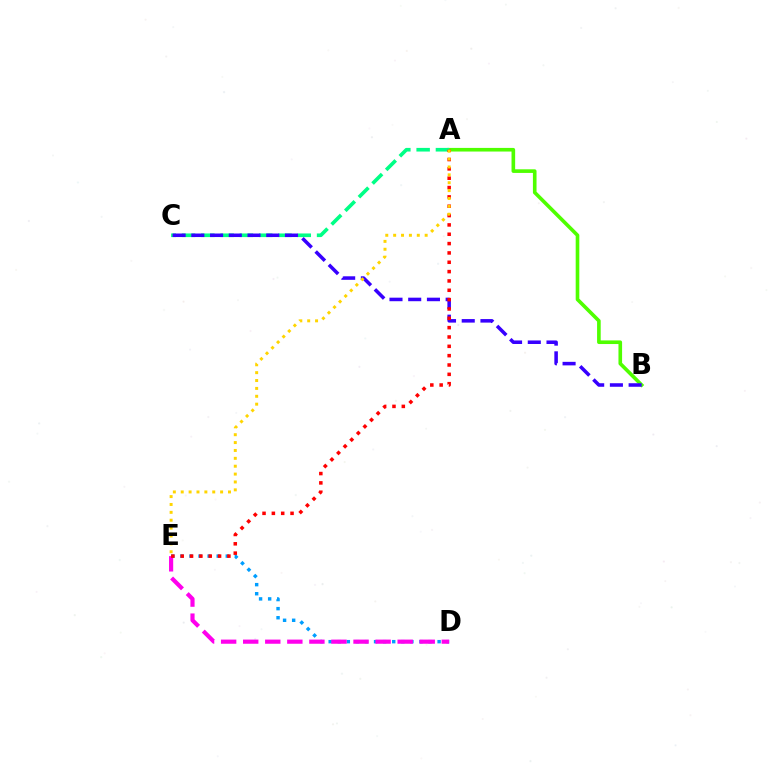{('D', 'E'): [{'color': '#009eff', 'line_style': 'dotted', 'thickness': 2.47}, {'color': '#ff00ed', 'line_style': 'dashed', 'thickness': 3.0}], ('A', 'B'): [{'color': '#4fff00', 'line_style': 'solid', 'thickness': 2.61}], ('A', 'C'): [{'color': '#00ff86', 'line_style': 'dashed', 'thickness': 2.62}], ('B', 'C'): [{'color': '#3700ff', 'line_style': 'dashed', 'thickness': 2.54}], ('A', 'E'): [{'color': '#ff0000', 'line_style': 'dotted', 'thickness': 2.54}, {'color': '#ffd500', 'line_style': 'dotted', 'thickness': 2.14}]}